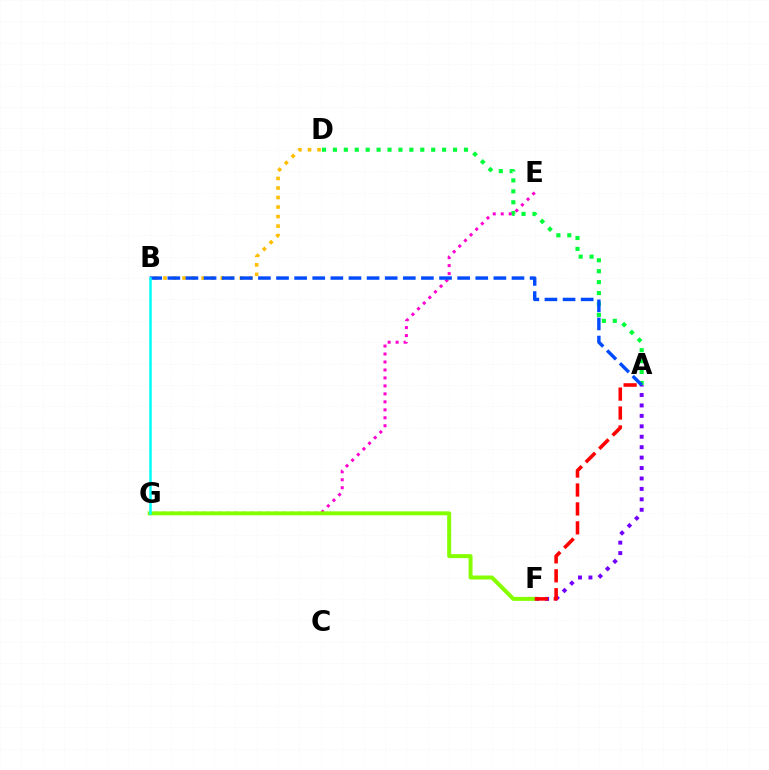{('A', 'D'): [{'color': '#00ff39', 'line_style': 'dotted', 'thickness': 2.97}], ('A', 'F'): [{'color': '#7200ff', 'line_style': 'dotted', 'thickness': 2.83}, {'color': '#ff0000', 'line_style': 'dashed', 'thickness': 2.57}], ('B', 'D'): [{'color': '#ffbd00', 'line_style': 'dotted', 'thickness': 2.59}], ('E', 'G'): [{'color': '#ff00cf', 'line_style': 'dotted', 'thickness': 2.17}], ('A', 'B'): [{'color': '#004bff', 'line_style': 'dashed', 'thickness': 2.46}], ('F', 'G'): [{'color': '#84ff00', 'line_style': 'solid', 'thickness': 2.86}], ('B', 'G'): [{'color': '#00fff6', 'line_style': 'solid', 'thickness': 1.82}]}